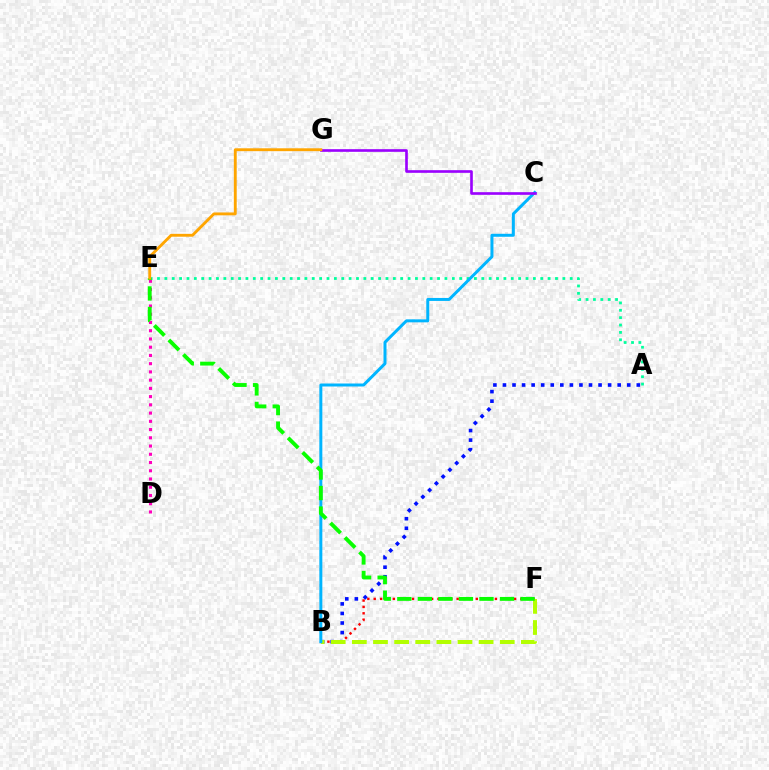{('A', 'E'): [{'color': '#00ff9d', 'line_style': 'dotted', 'thickness': 2.0}], ('A', 'B'): [{'color': '#0010ff', 'line_style': 'dotted', 'thickness': 2.6}], ('B', 'F'): [{'color': '#ff0000', 'line_style': 'dotted', 'thickness': 1.73}, {'color': '#b3ff00', 'line_style': 'dashed', 'thickness': 2.87}], ('B', 'C'): [{'color': '#00b5ff', 'line_style': 'solid', 'thickness': 2.15}], ('D', 'E'): [{'color': '#ff00bd', 'line_style': 'dotted', 'thickness': 2.24}], ('E', 'F'): [{'color': '#08ff00', 'line_style': 'dashed', 'thickness': 2.79}], ('C', 'G'): [{'color': '#9b00ff', 'line_style': 'solid', 'thickness': 1.9}], ('E', 'G'): [{'color': '#ffa500', 'line_style': 'solid', 'thickness': 2.06}]}